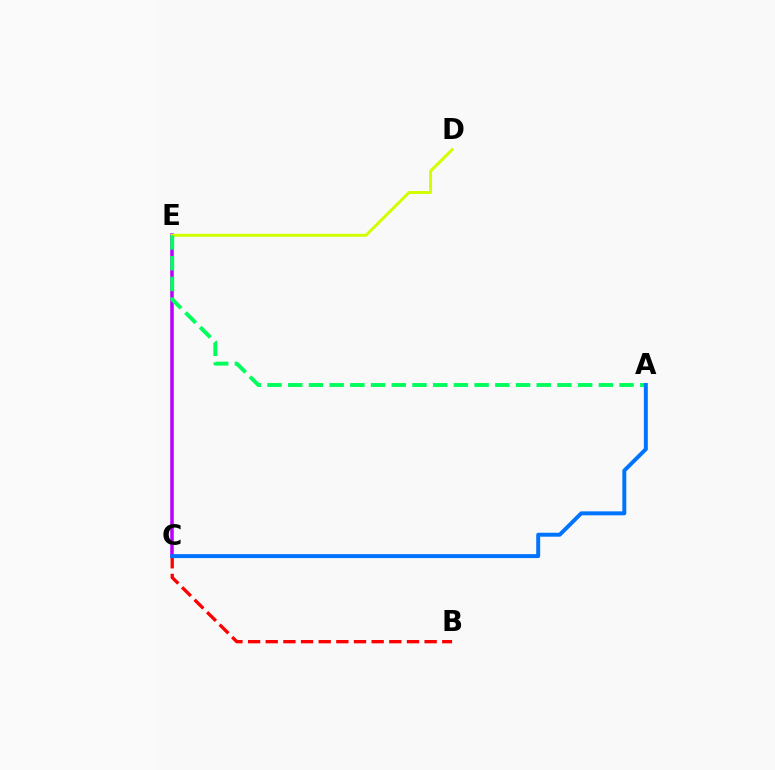{('B', 'C'): [{'color': '#ff0000', 'line_style': 'dashed', 'thickness': 2.4}], ('C', 'E'): [{'color': '#b900ff', 'line_style': 'solid', 'thickness': 2.54}], ('D', 'E'): [{'color': '#d1ff00', 'line_style': 'solid', 'thickness': 2.14}], ('A', 'E'): [{'color': '#00ff5c', 'line_style': 'dashed', 'thickness': 2.81}], ('A', 'C'): [{'color': '#0074ff', 'line_style': 'solid', 'thickness': 2.84}]}